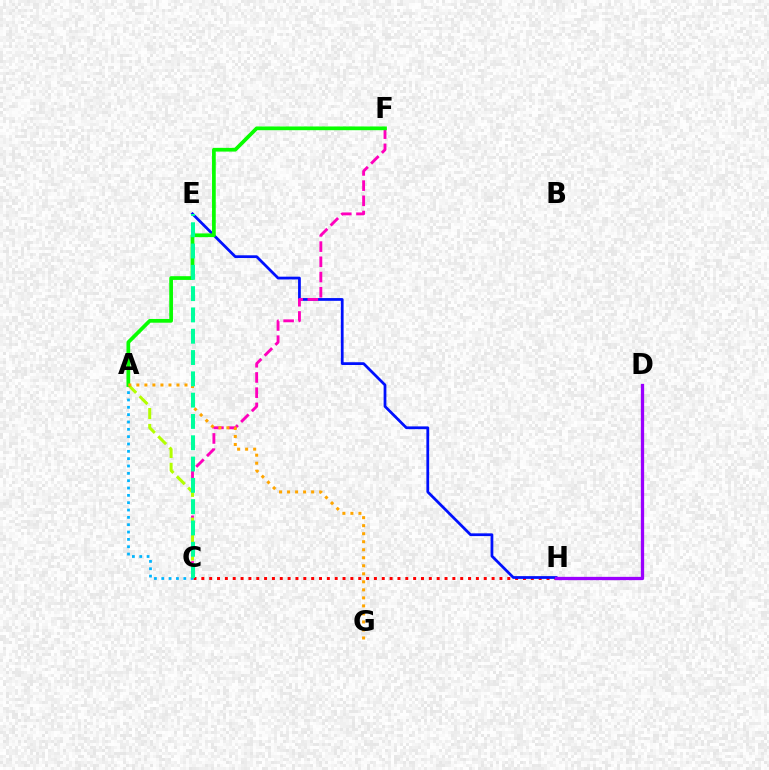{('C', 'H'): [{'color': '#ff0000', 'line_style': 'dotted', 'thickness': 2.13}], ('A', 'C'): [{'color': '#00b5ff', 'line_style': 'dotted', 'thickness': 1.99}, {'color': '#b3ff00', 'line_style': 'dashed', 'thickness': 2.16}], ('E', 'H'): [{'color': '#0010ff', 'line_style': 'solid', 'thickness': 1.98}], ('C', 'F'): [{'color': '#ff00bd', 'line_style': 'dashed', 'thickness': 2.07}], ('D', 'H'): [{'color': '#9b00ff', 'line_style': 'solid', 'thickness': 2.36}], ('A', 'F'): [{'color': '#08ff00', 'line_style': 'solid', 'thickness': 2.68}], ('A', 'G'): [{'color': '#ffa500', 'line_style': 'dotted', 'thickness': 2.18}], ('C', 'E'): [{'color': '#00ff9d', 'line_style': 'dashed', 'thickness': 2.89}]}